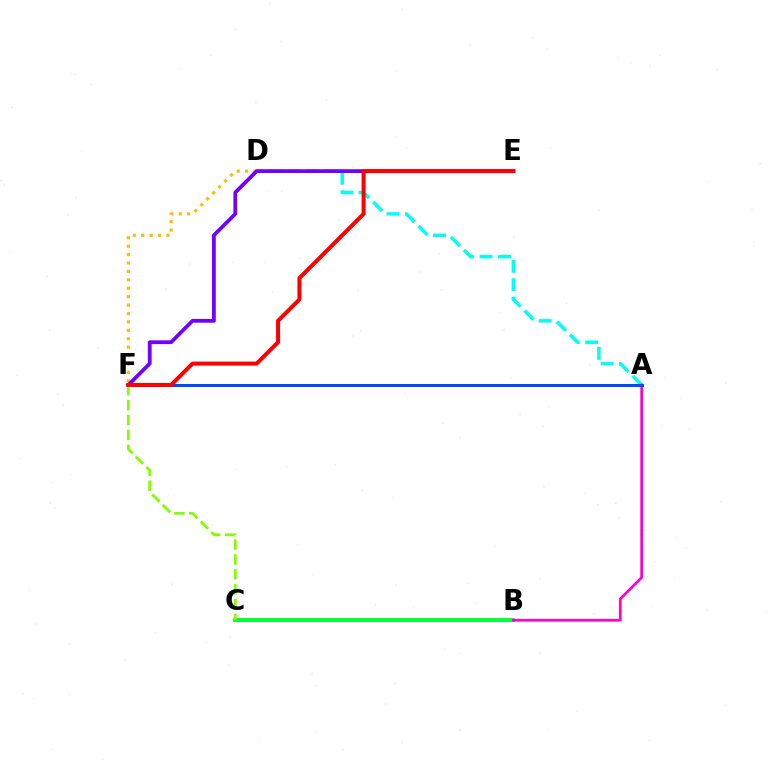{('B', 'C'): [{'color': '#00ff39', 'line_style': 'solid', 'thickness': 2.85}], ('D', 'F'): [{'color': '#ffbd00', 'line_style': 'dotted', 'thickness': 2.29}], ('A', 'D'): [{'color': '#00fff6', 'line_style': 'dashed', 'thickness': 2.51}], ('A', 'B'): [{'color': '#ff00cf', 'line_style': 'solid', 'thickness': 1.96}], ('A', 'F'): [{'color': '#004bff', 'line_style': 'solid', 'thickness': 2.15}], ('E', 'F'): [{'color': '#7200ff', 'line_style': 'solid', 'thickness': 2.72}, {'color': '#ff0000', 'line_style': 'solid', 'thickness': 2.9}], ('C', 'F'): [{'color': '#84ff00', 'line_style': 'dashed', 'thickness': 2.03}]}